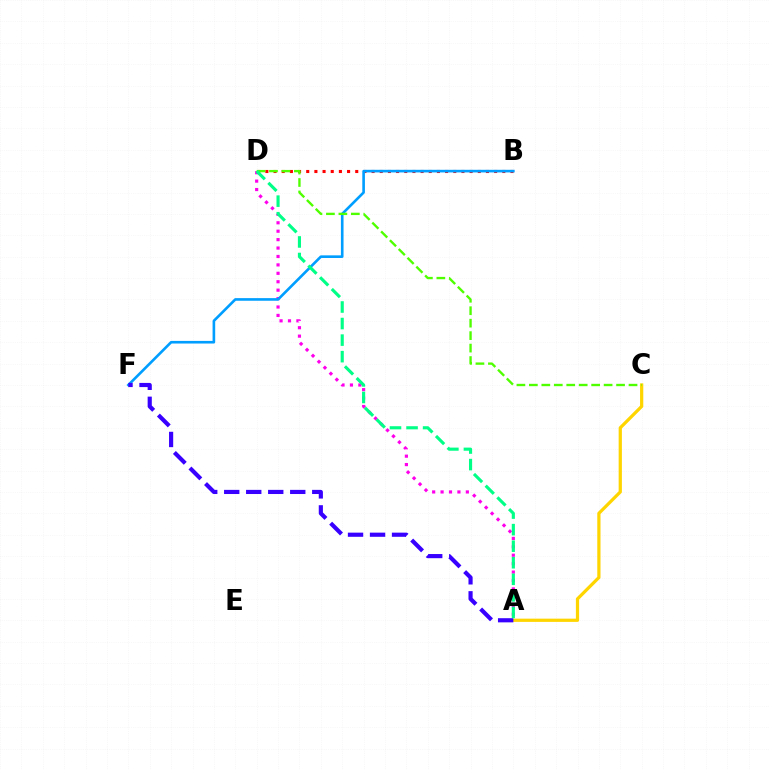{('B', 'D'): [{'color': '#ff0000', 'line_style': 'dotted', 'thickness': 2.22}], ('A', 'D'): [{'color': '#ff00ed', 'line_style': 'dotted', 'thickness': 2.29}, {'color': '#00ff86', 'line_style': 'dashed', 'thickness': 2.25}], ('A', 'C'): [{'color': '#ffd500', 'line_style': 'solid', 'thickness': 2.33}], ('B', 'F'): [{'color': '#009eff', 'line_style': 'solid', 'thickness': 1.89}], ('C', 'D'): [{'color': '#4fff00', 'line_style': 'dashed', 'thickness': 1.69}], ('A', 'F'): [{'color': '#3700ff', 'line_style': 'dashed', 'thickness': 2.99}]}